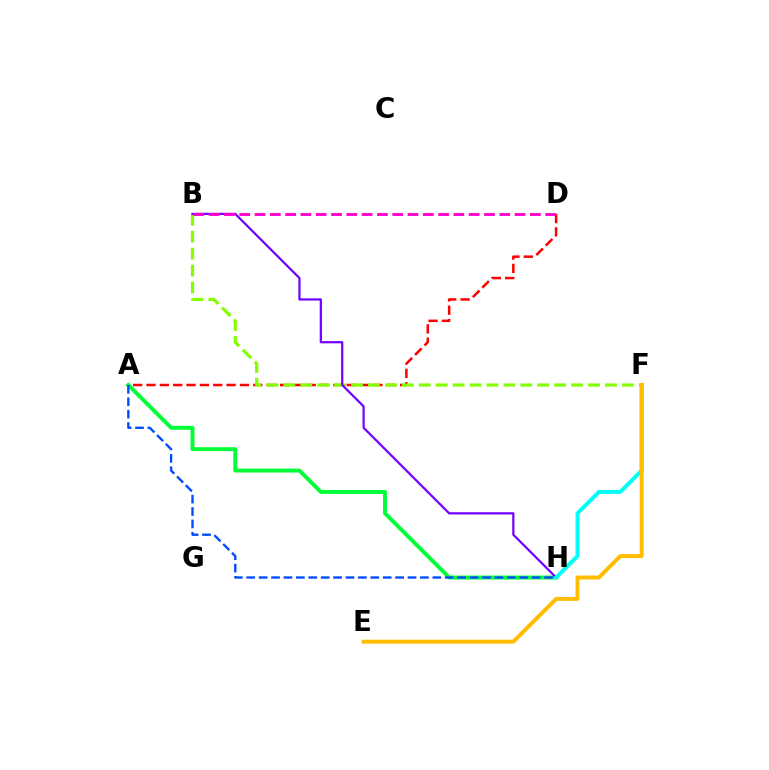{('A', 'D'): [{'color': '#ff0000', 'line_style': 'dashed', 'thickness': 1.81}], ('A', 'H'): [{'color': '#00ff39', 'line_style': 'solid', 'thickness': 2.83}, {'color': '#004bff', 'line_style': 'dashed', 'thickness': 1.69}], ('B', 'F'): [{'color': '#84ff00', 'line_style': 'dashed', 'thickness': 2.3}], ('B', 'H'): [{'color': '#7200ff', 'line_style': 'solid', 'thickness': 1.6}], ('F', 'H'): [{'color': '#00fff6', 'line_style': 'solid', 'thickness': 2.84}], ('B', 'D'): [{'color': '#ff00cf', 'line_style': 'dashed', 'thickness': 2.08}], ('E', 'F'): [{'color': '#ffbd00', 'line_style': 'solid', 'thickness': 2.85}]}